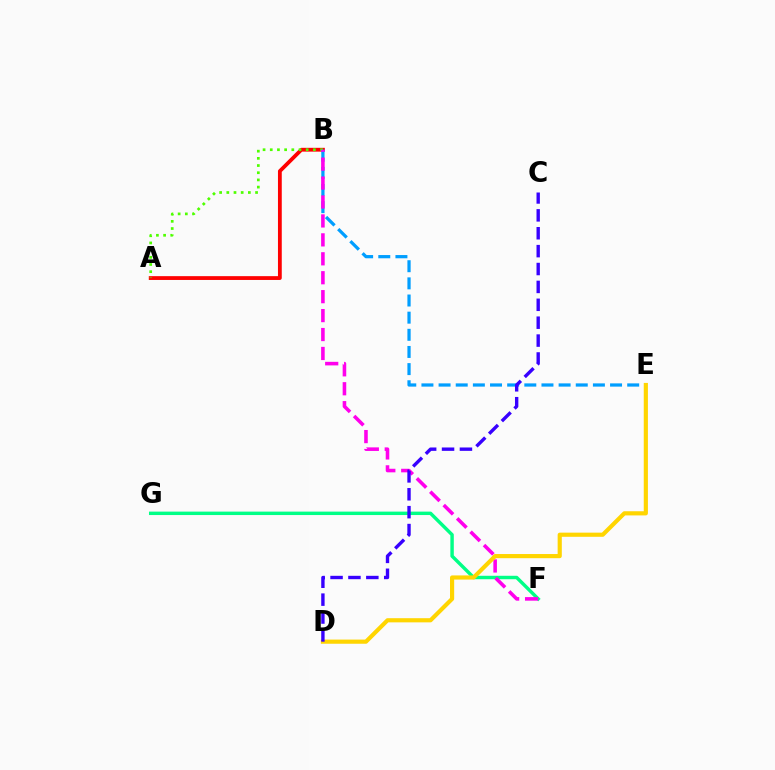{('F', 'G'): [{'color': '#00ff86', 'line_style': 'solid', 'thickness': 2.47}], ('A', 'B'): [{'color': '#ff0000', 'line_style': 'solid', 'thickness': 2.74}, {'color': '#4fff00', 'line_style': 'dotted', 'thickness': 1.95}], ('B', 'E'): [{'color': '#009eff', 'line_style': 'dashed', 'thickness': 2.33}], ('B', 'F'): [{'color': '#ff00ed', 'line_style': 'dashed', 'thickness': 2.57}], ('D', 'E'): [{'color': '#ffd500', 'line_style': 'solid', 'thickness': 2.99}], ('C', 'D'): [{'color': '#3700ff', 'line_style': 'dashed', 'thickness': 2.43}]}